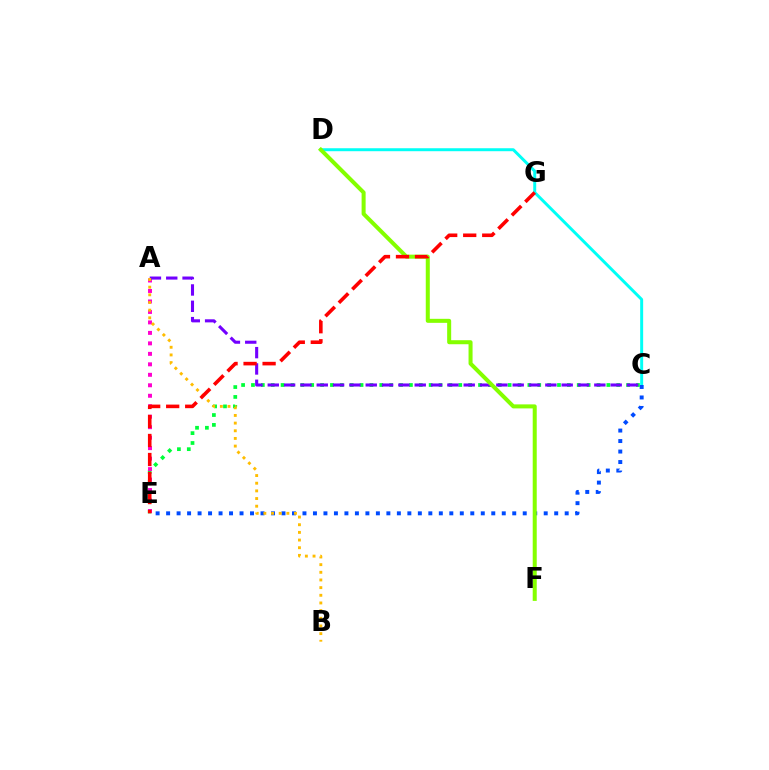{('C', 'D'): [{'color': '#00fff6', 'line_style': 'solid', 'thickness': 2.14}], ('C', 'E'): [{'color': '#004bff', 'line_style': 'dotted', 'thickness': 2.85}, {'color': '#00ff39', 'line_style': 'dotted', 'thickness': 2.68}], ('A', 'E'): [{'color': '#ff00cf', 'line_style': 'dotted', 'thickness': 2.85}], ('A', 'C'): [{'color': '#7200ff', 'line_style': 'dashed', 'thickness': 2.22}], ('D', 'F'): [{'color': '#84ff00', 'line_style': 'solid', 'thickness': 2.9}], ('A', 'B'): [{'color': '#ffbd00', 'line_style': 'dotted', 'thickness': 2.08}], ('E', 'G'): [{'color': '#ff0000', 'line_style': 'dashed', 'thickness': 2.58}]}